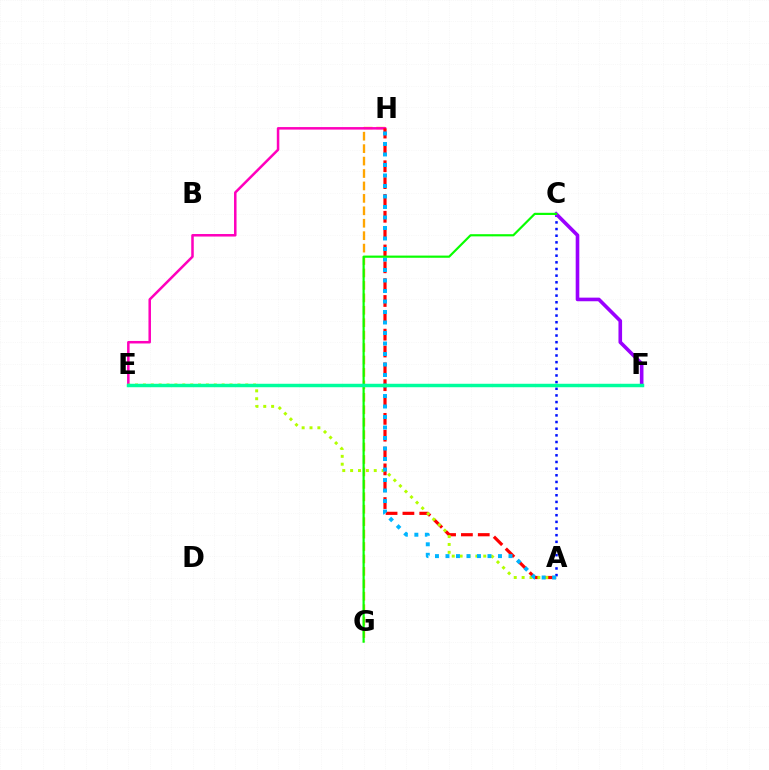{('G', 'H'): [{'color': '#ffa500', 'line_style': 'dashed', 'thickness': 1.69}], ('A', 'C'): [{'color': '#0010ff', 'line_style': 'dotted', 'thickness': 1.81}], ('E', 'H'): [{'color': '#ff00bd', 'line_style': 'solid', 'thickness': 1.81}], ('A', 'H'): [{'color': '#ff0000', 'line_style': 'dashed', 'thickness': 2.29}, {'color': '#00b5ff', 'line_style': 'dotted', 'thickness': 2.85}], ('A', 'E'): [{'color': '#b3ff00', 'line_style': 'dotted', 'thickness': 2.14}], ('C', 'F'): [{'color': '#9b00ff', 'line_style': 'solid', 'thickness': 2.6}], ('C', 'G'): [{'color': '#08ff00', 'line_style': 'solid', 'thickness': 1.57}], ('E', 'F'): [{'color': '#00ff9d', 'line_style': 'solid', 'thickness': 2.49}]}